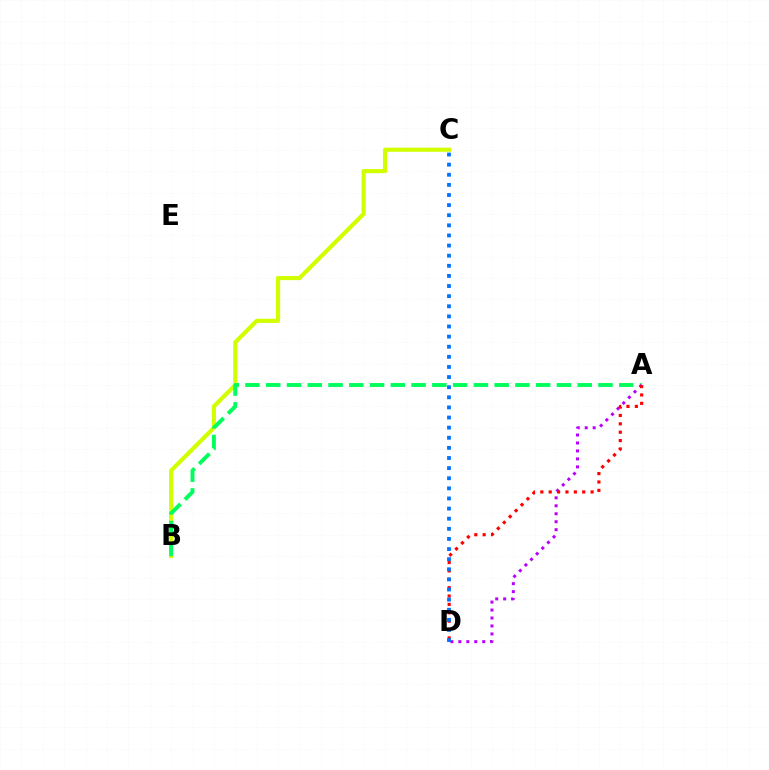{('B', 'C'): [{'color': '#d1ff00', 'line_style': 'solid', 'thickness': 2.98}], ('A', 'B'): [{'color': '#00ff5c', 'line_style': 'dashed', 'thickness': 2.82}], ('A', 'D'): [{'color': '#b900ff', 'line_style': 'dotted', 'thickness': 2.16}, {'color': '#ff0000', 'line_style': 'dotted', 'thickness': 2.28}], ('C', 'D'): [{'color': '#0074ff', 'line_style': 'dotted', 'thickness': 2.75}]}